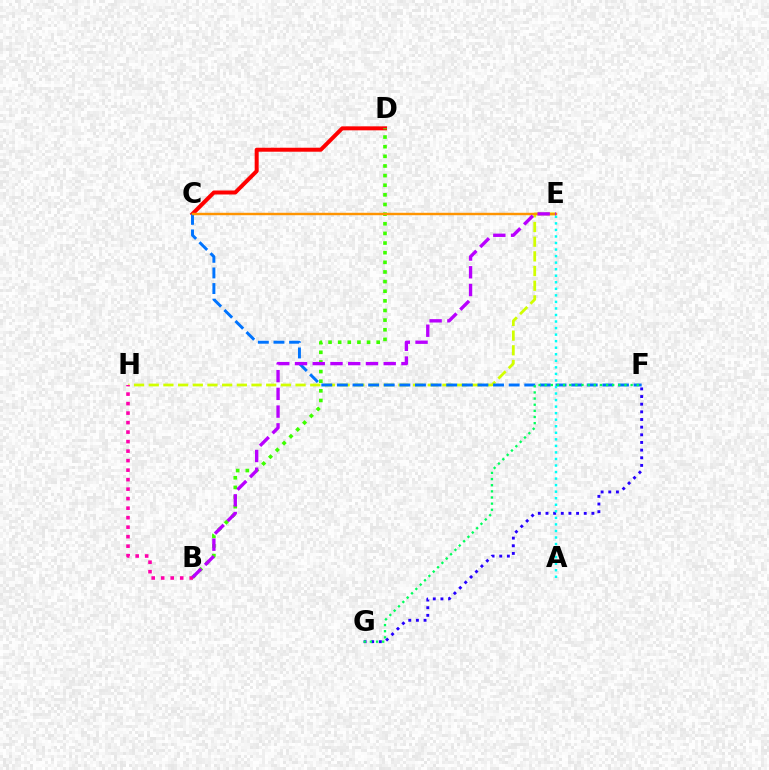{('C', 'D'): [{'color': '#ff0000', 'line_style': 'solid', 'thickness': 2.87}], ('E', 'H'): [{'color': '#d1ff00', 'line_style': 'dashed', 'thickness': 1.99}], ('F', 'G'): [{'color': '#2500ff', 'line_style': 'dotted', 'thickness': 2.08}, {'color': '#00ff5c', 'line_style': 'dotted', 'thickness': 1.67}], ('B', 'D'): [{'color': '#3dff00', 'line_style': 'dotted', 'thickness': 2.62}], ('C', 'F'): [{'color': '#0074ff', 'line_style': 'dashed', 'thickness': 2.12}], ('C', 'E'): [{'color': '#ff9400', 'line_style': 'solid', 'thickness': 1.75}], ('A', 'E'): [{'color': '#00fff6', 'line_style': 'dotted', 'thickness': 1.78}], ('B', 'H'): [{'color': '#ff00ac', 'line_style': 'dotted', 'thickness': 2.58}], ('B', 'E'): [{'color': '#b900ff', 'line_style': 'dashed', 'thickness': 2.41}]}